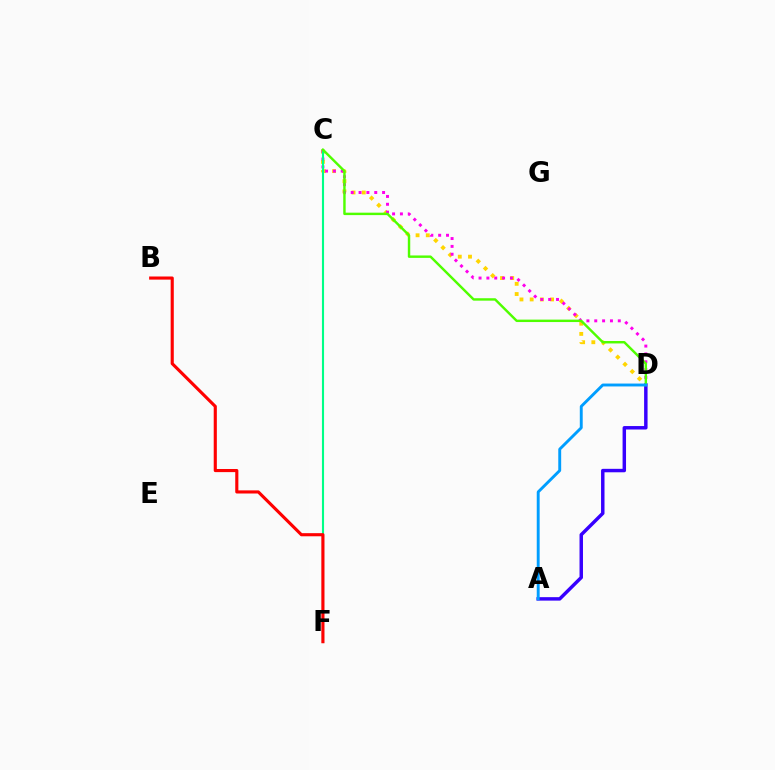{('A', 'D'): [{'color': '#3700ff', 'line_style': 'solid', 'thickness': 2.49}, {'color': '#009eff', 'line_style': 'solid', 'thickness': 2.09}], ('C', 'D'): [{'color': '#ffd500', 'line_style': 'dotted', 'thickness': 2.77}, {'color': '#ff00ed', 'line_style': 'dotted', 'thickness': 2.13}, {'color': '#4fff00', 'line_style': 'solid', 'thickness': 1.75}], ('C', 'F'): [{'color': '#00ff86', 'line_style': 'solid', 'thickness': 1.52}], ('B', 'F'): [{'color': '#ff0000', 'line_style': 'solid', 'thickness': 2.25}]}